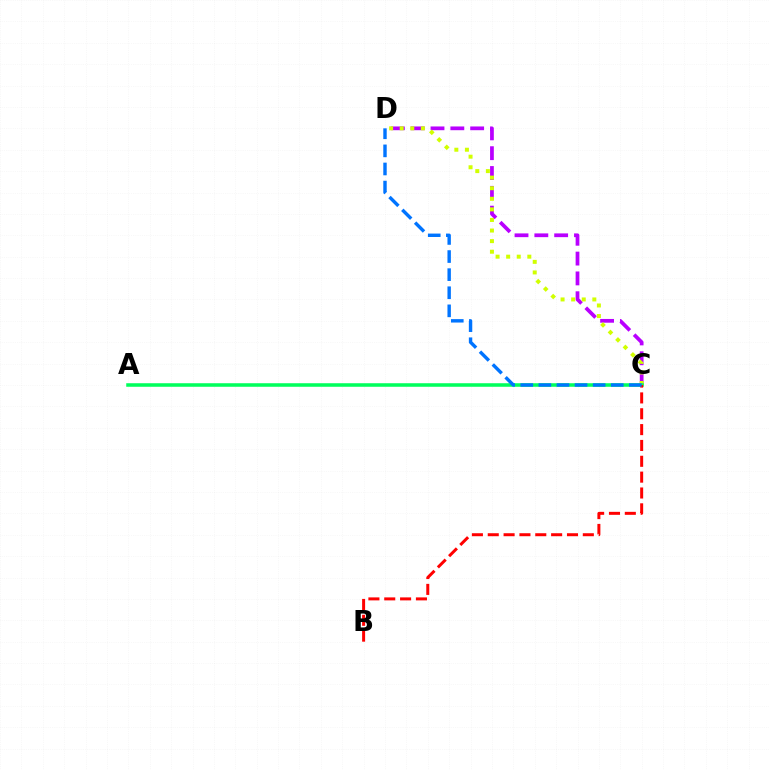{('C', 'D'): [{'color': '#b900ff', 'line_style': 'dashed', 'thickness': 2.69}, {'color': '#d1ff00', 'line_style': 'dotted', 'thickness': 2.88}, {'color': '#0074ff', 'line_style': 'dashed', 'thickness': 2.46}], ('A', 'C'): [{'color': '#00ff5c', 'line_style': 'solid', 'thickness': 2.55}], ('B', 'C'): [{'color': '#ff0000', 'line_style': 'dashed', 'thickness': 2.15}]}